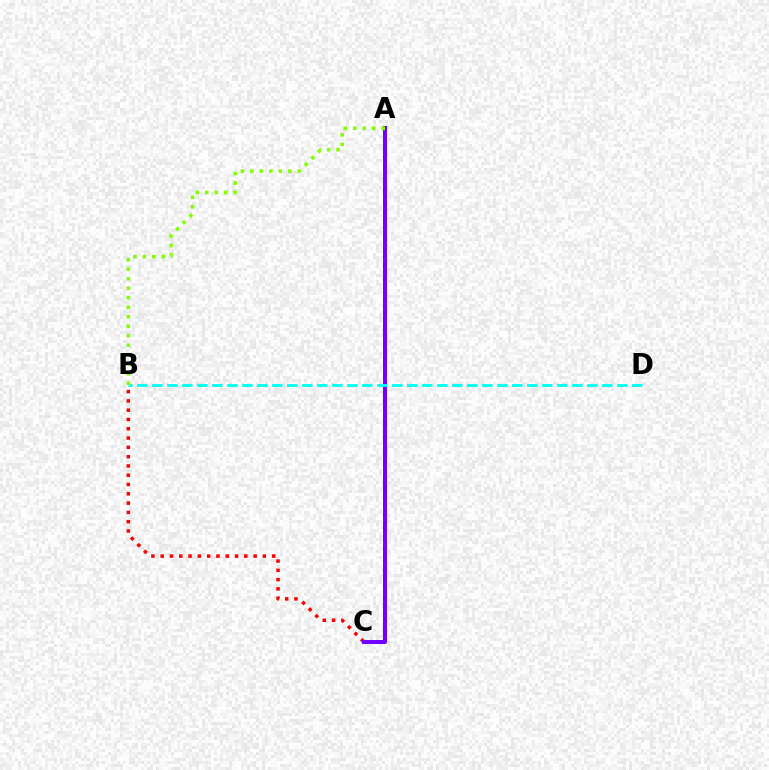{('B', 'C'): [{'color': '#ff0000', 'line_style': 'dotted', 'thickness': 2.52}], ('A', 'C'): [{'color': '#7200ff', 'line_style': 'solid', 'thickness': 2.89}], ('B', 'D'): [{'color': '#00fff6', 'line_style': 'dashed', 'thickness': 2.04}], ('A', 'B'): [{'color': '#84ff00', 'line_style': 'dotted', 'thickness': 2.58}]}